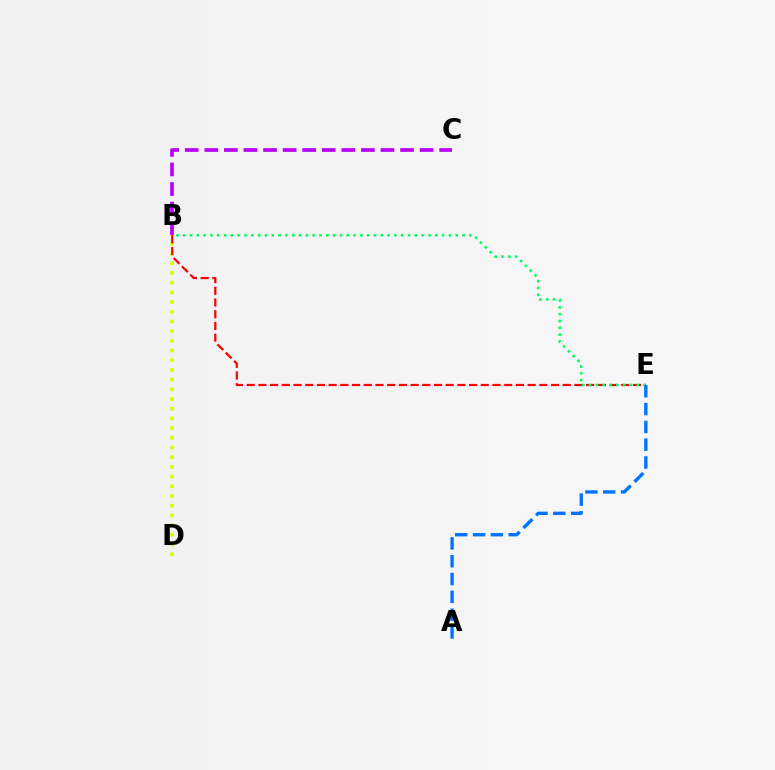{('B', 'C'): [{'color': '#b900ff', 'line_style': 'dashed', 'thickness': 2.66}], ('B', 'D'): [{'color': '#d1ff00', 'line_style': 'dotted', 'thickness': 2.63}], ('B', 'E'): [{'color': '#ff0000', 'line_style': 'dashed', 'thickness': 1.59}, {'color': '#00ff5c', 'line_style': 'dotted', 'thickness': 1.85}], ('A', 'E'): [{'color': '#0074ff', 'line_style': 'dashed', 'thickness': 2.42}]}